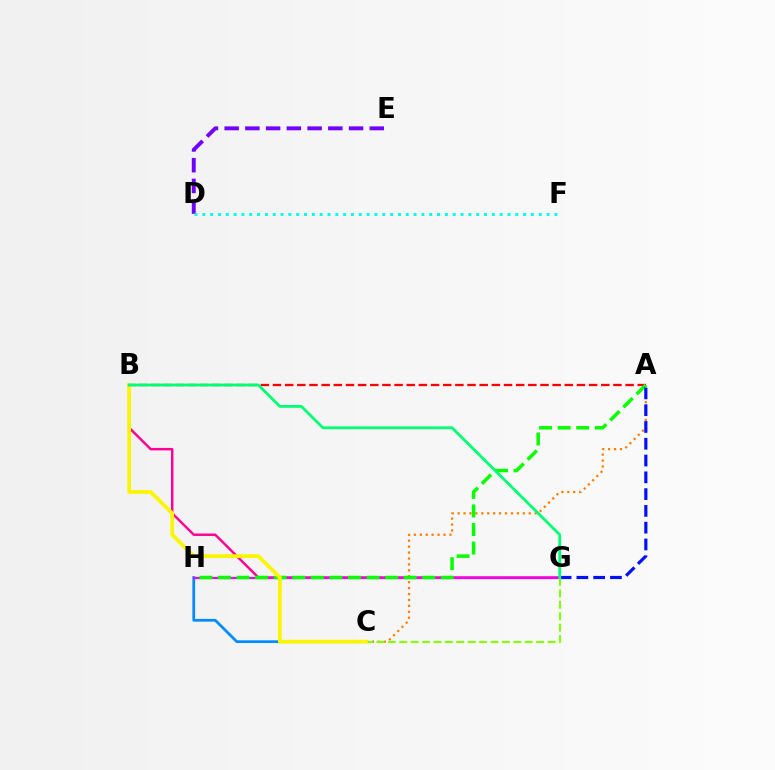{('D', 'E'): [{'color': '#7200ff', 'line_style': 'dashed', 'thickness': 2.82}], ('B', 'G'): [{'color': '#ff0094', 'line_style': 'solid', 'thickness': 1.77}, {'color': '#00ff74', 'line_style': 'solid', 'thickness': 2.02}], ('A', 'B'): [{'color': '#ff0000', 'line_style': 'dashed', 'thickness': 1.65}], ('C', 'H'): [{'color': '#008cff', 'line_style': 'solid', 'thickness': 1.98}], ('A', 'C'): [{'color': '#ff7c00', 'line_style': 'dotted', 'thickness': 1.61}], ('G', 'H'): [{'color': '#ee00ff', 'line_style': 'solid', 'thickness': 1.62}], ('A', 'H'): [{'color': '#08ff00', 'line_style': 'dashed', 'thickness': 2.52}], ('A', 'G'): [{'color': '#0010ff', 'line_style': 'dashed', 'thickness': 2.28}], ('D', 'F'): [{'color': '#00fff6', 'line_style': 'dotted', 'thickness': 2.13}], ('C', 'G'): [{'color': '#84ff00', 'line_style': 'dashed', 'thickness': 1.55}], ('B', 'C'): [{'color': '#fcf500', 'line_style': 'solid', 'thickness': 2.68}]}